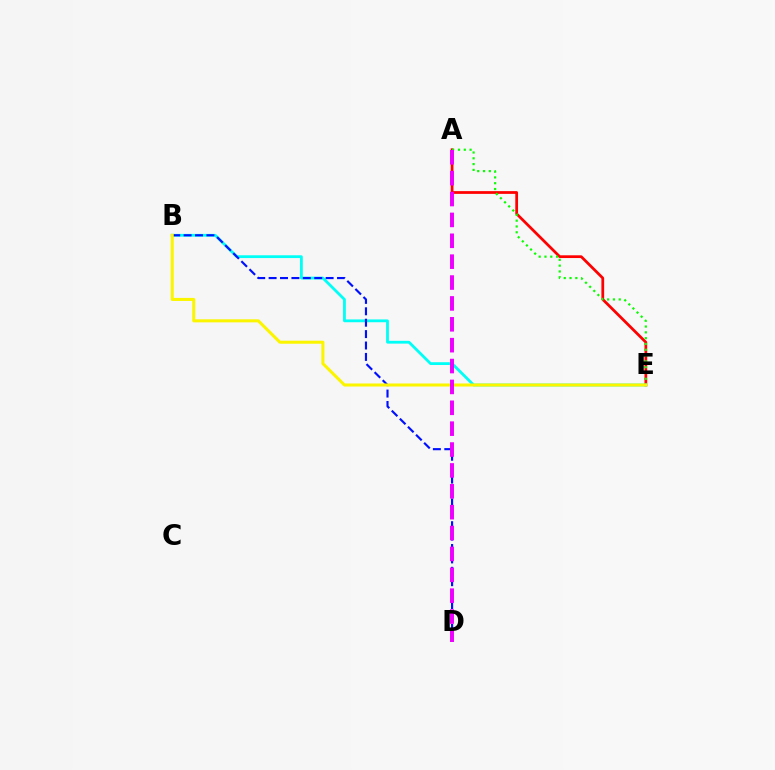{('A', 'E'): [{'color': '#ff0000', 'line_style': 'solid', 'thickness': 1.98}, {'color': '#08ff00', 'line_style': 'dotted', 'thickness': 1.58}], ('B', 'E'): [{'color': '#00fff6', 'line_style': 'solid', 'thickness': 2.01}, {'color': '#fcf500', 'line_style': 'solid', 'thickness': 2.2}], ('B', 'D'): [{'color': '#0010ff', 'line_style': 'dashed', 'thickness': 1.55}], ('A', 'D'): [{'color': '#ee00ff', 'line_style': 'dashed', 'thickness': 2.84}]}